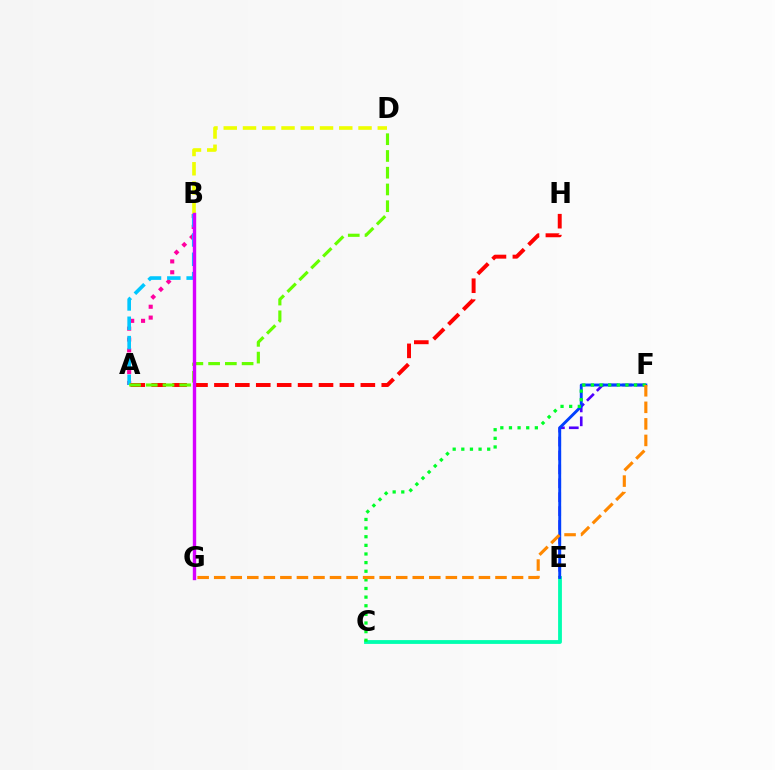{('A', 'B'): [{'color': '#ff00a0', 'line_style': 'dotted', 'thickness': 2.95}, {'color': '#00c7ff', 'line_style': 'dashed', 'thickness': 2.63}], ('C', 'E'): [{'color': '#00ffaf', 'line_style': 'solid', 'thickness': 2.74}], ('B', 'D'): [{'color': '#eeff00', 'line_style': 'dashed', 'thickness': 2.62}], ('A', 'H'): [{'color': '#ff0000', 'line_style': 'dashed', 'thickness': 2.84}], ('A', 'D'): [{'color': '#66ff00', 'line_style': 'dashed', 'thickness': 2.28}], ('B', 'G'): [{'color': '#d600ff', 'line_style': 'solid', 'thickness': 2.43}], ('E', 'F'): [{'color': '#4f00ff', 'line_style': 'dashed', 'thickness': 1.89}, {'color': '#003fff', 'line_style': 'solid', 'thickness': 2.09}], ('C', 'F'): [{'color': '#00ff27', 'line_style': 'dotted', 'thickness': 2.34}], ('F', 'G'): [{'color': '#ff8800', 'line_style': 'dashed', 'thickness': 2.25}]}